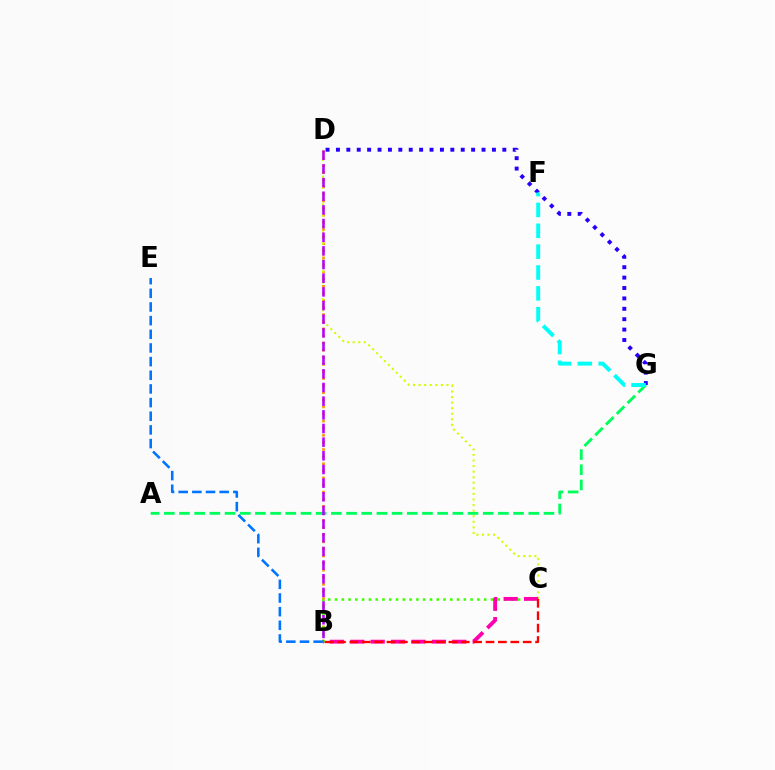{('B', 'D'): [{'color': '#ff9400', 'line_style': 'dotted', 'thickness': 1.93}, {'color': '#b900ff', 'line_style': 'dashed', 'thickness': 1.86}], ('A', 'G'): [{'color': '#00ff5c', 'line_style': 'dashed', 'thickness': 2.06}], ('C', 'D'): [{'color': '#d1ff00', 'line_style': 'dotted', 'thickness': 1.51}], ('B', 'C'): [{'color': '#3dff00', 'line_style': 'dotted', 'thickness': 1.84}, {'color': '#ff00ac', 'line_style': 'dashed', 'thickness': 2.77}, {'color': '#ff0000', 'line_style': 'dashed', 'thickness': 1.68}], ('D', 'G'): [{'color': '#2500ff', 'line_style': 'dotted', 'thickness': 2.83}], ('B', 'E'): [{'color': '#0074ff', 'line_style': 'dashed', 'thickness': 1.86}], ('F', 'G'): [{'color': '#00fff6', 'line_style': 'dashed', 'thickness': 2.83}]}